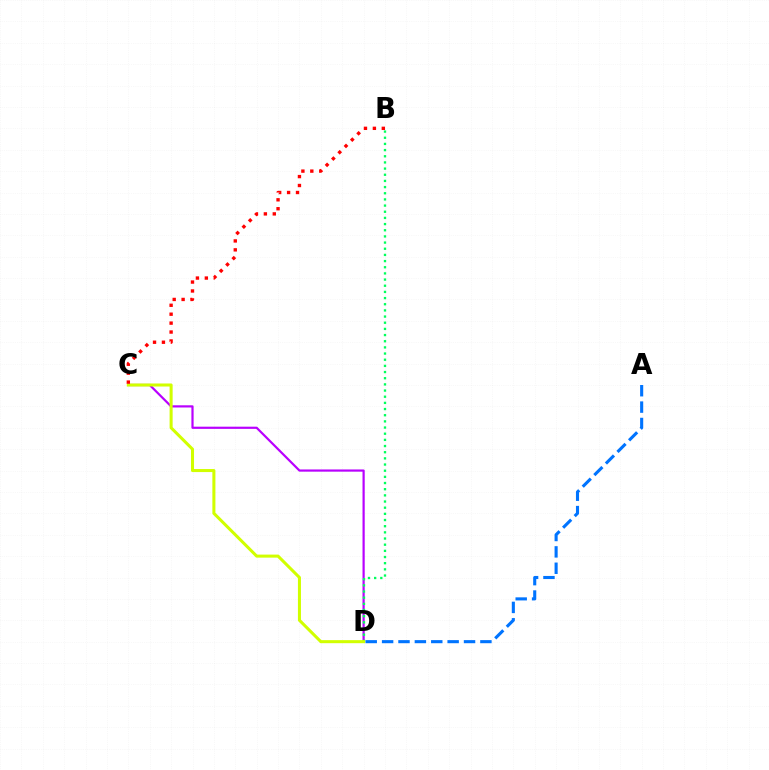{('C', 'D'): [{'color': '#b900ff', 'line_style': 'solid', 'thickness': 1.58}, {'color': '#d1ff00', 'line_style': 'solid', 'thickness': 2.19}], ('B', 'D'): [{'color': '#00ff5c', 'line_style': 'dotted', 'thickness': 1.68}], ('B', 'C'): [{'color': '#ff0000', 'line_style': 'dotted', 'thickness': 2.42}], ('A', 'D'): [{'color': '#0074ff', 'line_style': 'dashed', 'thickness': 2.23}]}